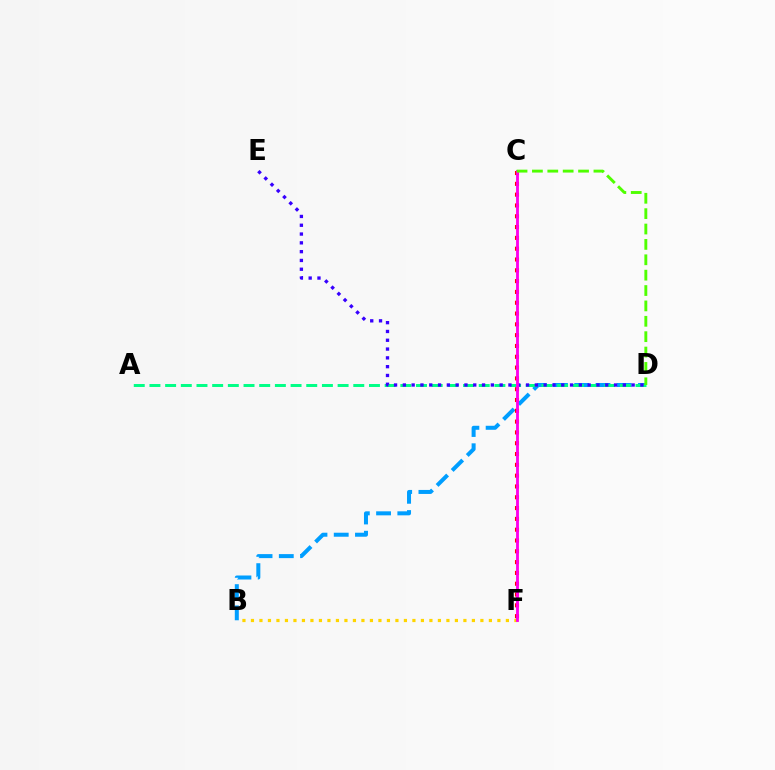{('B', 'D'): [{'color': '#009eff', 'line_style': 'dashed', 'thickness': 2.89}], ('A', 'D'): [{'color': '#00ff86', 'line_style': 'dashed', 'thickness': 2.13}], ('B', 'F'): [{'color': '#ffd500', 'line_style': 'dotted', 'thickness': 2.31}], ('D', 'E'): [{'color': '#3700ff', 'line_style': 'dotted', 'thickness': 2.39}], ('C', 'F'): [{'color': '#ff0000', 'line_style': 'dotted', 'thickness': 2.94}, {'color': '#ff00ed', 'line_style': 'solid', 'thickness': 2.05}], ('C', 'D'): [{'color': '#4fff00', 'line_style': 'dashed', 'thickness': 2.09}]}